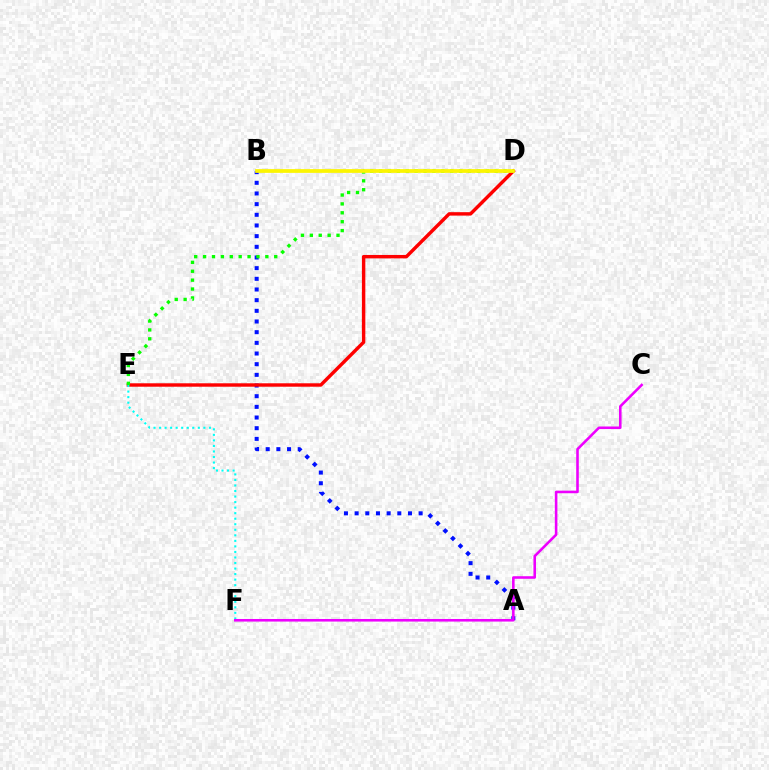{('A', 'B'): [{'color': '#0010ff', 'line_style': 'dotted', 'thickness': 2.9}], ('D', 'E'): [{'color': '#ff0000', 'line_style': 'solid', 'thickness': 2.47}, {'color': '#08ff00', 'line_style': 'dotted', 'thickness': 2.42}], ('E', 'F'): [{'color': '#00fff6', 'line_style': 'dotted', 'thickness': 1.5}], ('C', 'F'): [{'color': '#ee00ff', 'line_style': 'solid', 'thickness': 1.86}], ('B', 'D'): [{'color': '#fcf500', 'line_style': 'solid', 'thickness': 2.69}]}